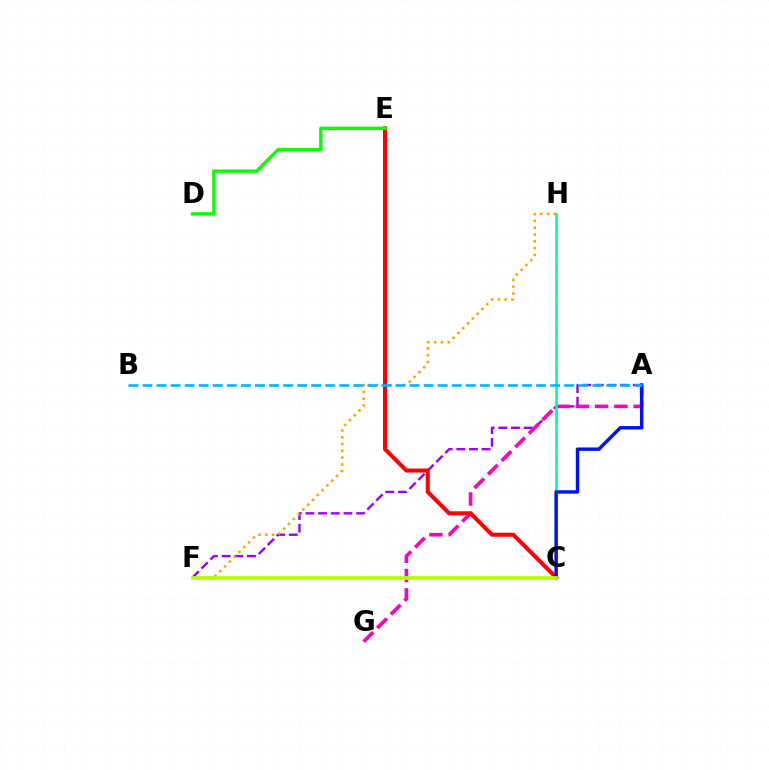{('A', 'F'): [{'color': '#9b00ff', 'line_style': 'dashed', 'thickness': 1.72}], ('A', 'G'): [{'color': '#ff00bd', 'line_style': 'dashed', 'thickness': 2.62}], ('F', 'H'): [{'color': '#ffa500', 'line_style': 'dotted', 'thickness': 1.84}], ('C', 'H'): [{'color': '#00ff9d', 'line_style': 'solid', 'thickness': 1.94}], ('C', 'E'): [{'color': '#ff0000', 'line_style': 'solid', 'thickness': 2.9}], ('A', 'C'): [{'color': '#0010ff', 'line_style': 'solid', 'thickness': 2.46}], ('A', 'B'): [{'color': '#00b5ff', 'line_style': 'dashed', 'thickness': 1.91}], ('C', 'F'): [{'color': '#b3ff00', 'line_style': 'solid', 'thickness': 2.69}], ('D', 'E'): [{'color': '#08ff00', 'line_style': 'solid', 'thickness': 2.45}]}